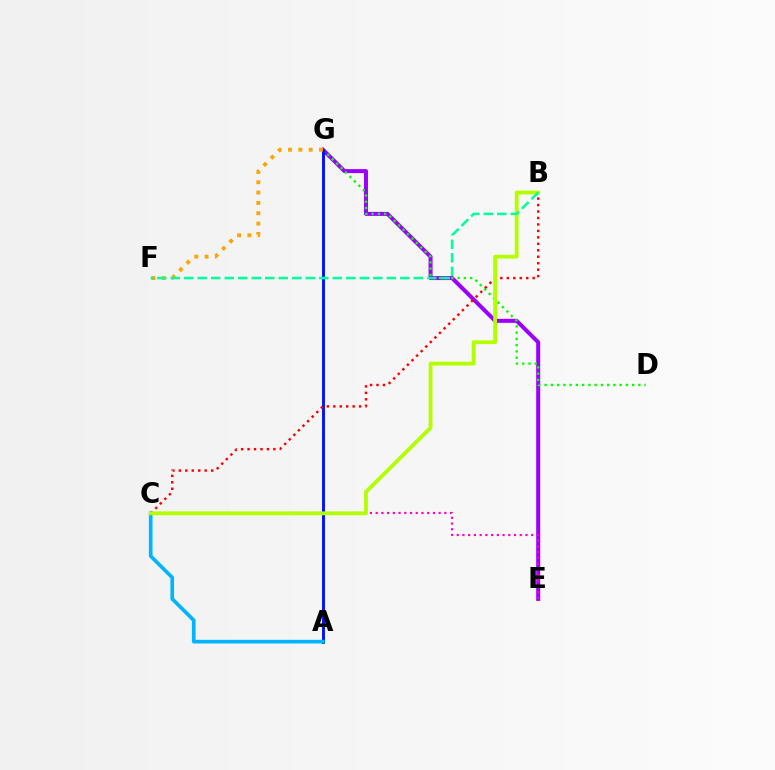{('E', 'G'): [{'color': '#9b00ff', 'line_style': 'solid', 'thickness': 2.89}], ('C', 'E'): [{'color': '#ff00bd', 'line_style': 'dotted', 'thickness': 1.56}], ('D', 'G'): [{'color': '#08ff00', 'line_style': 'dotted', 'thickness': 1.7}], ('A', 'G'): [{'color': '#0010ff', 'line_style': 'solid', 'thickness': 2.09}], ('B', 'C'): [{'color': '#ff0000', 'line_style': 'dotted', 'thickness': 1.76}, {'color': '#b3ff00', 'line_style': 'solid', 'thickness': 2.74}], ('F', 'G'): [{'color': '#ffa500', 'line_style': 'dotted', 'thickness': 2.81}], ('A', 'C'): [{'color': '#00b5ff', 'line_style': 'solid', 'thickness': 2.64}], ('B', 'F'): [{'color': '#00ff9d', 'line_style': 'dashed', 'thickness': 1.83}]}